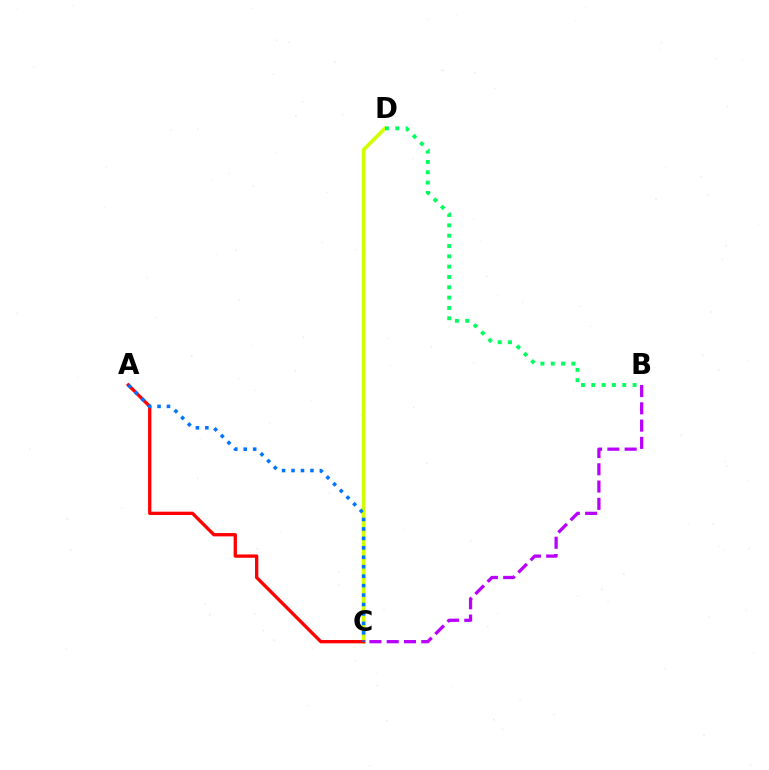{('C', 'D'): [{'color': '#d1ff00', 'line_style': 'solid', 'thickness': 2.63}], ('B', 'D'): [{'color': '#00ff5c', 'line_style': 'dotted', 'thickness': 2.8}], ('B', 'C'): [{'color': '#b900ff', 'line_style': 'dashed', 'thickness': 2.35}], ('A', 'C'): [{'color': '#ff0000', 'line_style': 'solid', 'thickness': 2.38}, {'color': '#0074ff', 'line_style': 'dotted', 'thickness': 2.57}]}